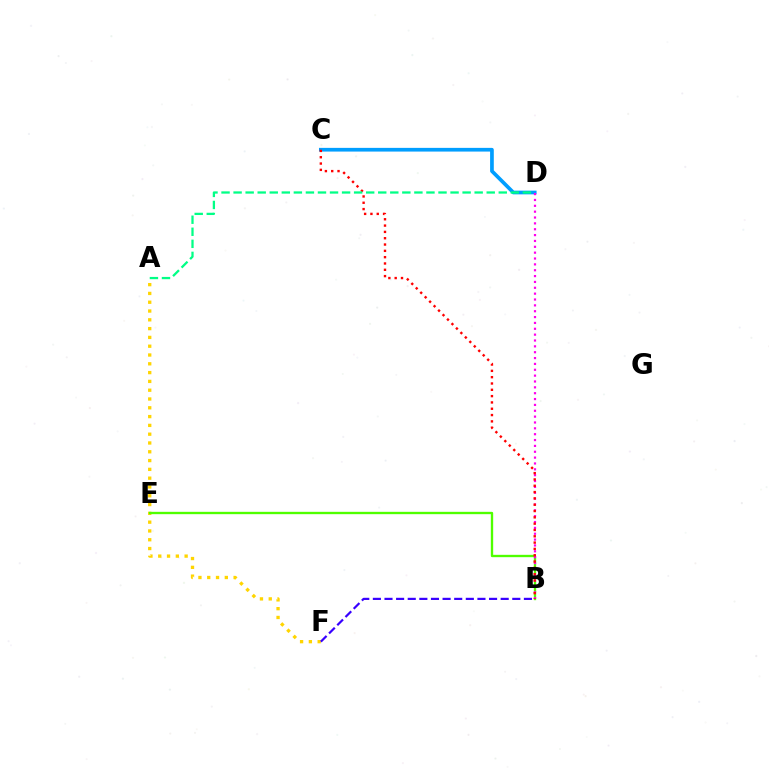{('A', 'F'): [{'color': '#ffd500', 'line_style': 'dotted', 'thickness': 2.39}], ('B', 'E'): [{'color': '#4fff00', 'line_style': 'solid', 'thickness': 1.69}], ('C', 'D'): [{'color': '#009eff', 'line_style': 'solid', 'thickness': 2.66}], ('B', 'D'): [{'color': '#ff00ed', 'line_style': 'dotted', 'thickness': 1.59}], ('B', 'F'): [{'color': '#3700ff', 'line_style': 'dashed', 'thickness': 1.58}], ('B', 'C'): [{'color': '#ff0000', 'line_style': 'dotted', 'thickness': 1.72}], ('A', 'D'): [{'color': '#00ff86', 'line_style': 'dashed', 'thickness': 1.64}]}